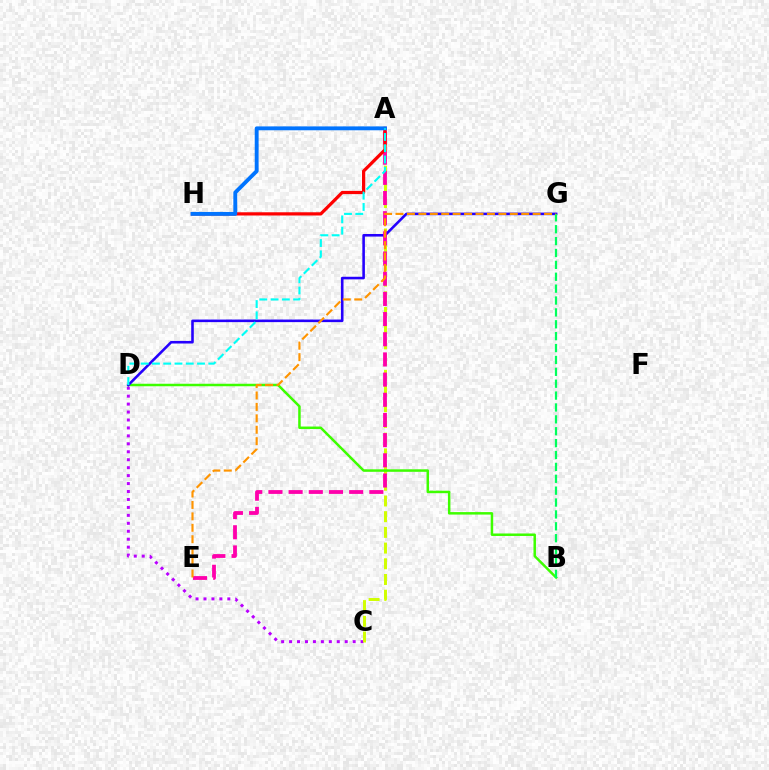{('C', 'D'): [{'color': '#b900ff', 'line_style': 'dotted', 'thickness': 2.16}], ('A', 'C'): [{'color': '#d1ff00', 'line_style': 'dashed', 'thickness': 2.13}], ('B', 'D'): [{'color': '#3dff00', 'line_style': 'solid', 'thickness': 1.79}], ('D', 'G'): [{'color': '#2500ff', 'line_style': 'solid', 'thickness': 1.86}], ('A', 'E'): [{'color': '#ff00ac', 'line_style': 'dashed', 'thickness': 2.74}], ('B', 'G'): [{'color': '#00ff5c', 'line_style': 'dashed', 'thickness': 1.61}], ('A', 'H'): [{'color': '#ff0000', 'line_style': 'solid', 'thickness': 2.32}, {'color': '#0074ff', 'line_style': 'solid', 'thickness': 2.79}], ('E', 'G'): [{'color': '#ff9400', 'line_style': 'dashed', 'thickness': 1.55}], ('A', 'D'): [{'color': '#00fff6', 'line_style': 'dashed', 'thickness': 1.53}]}